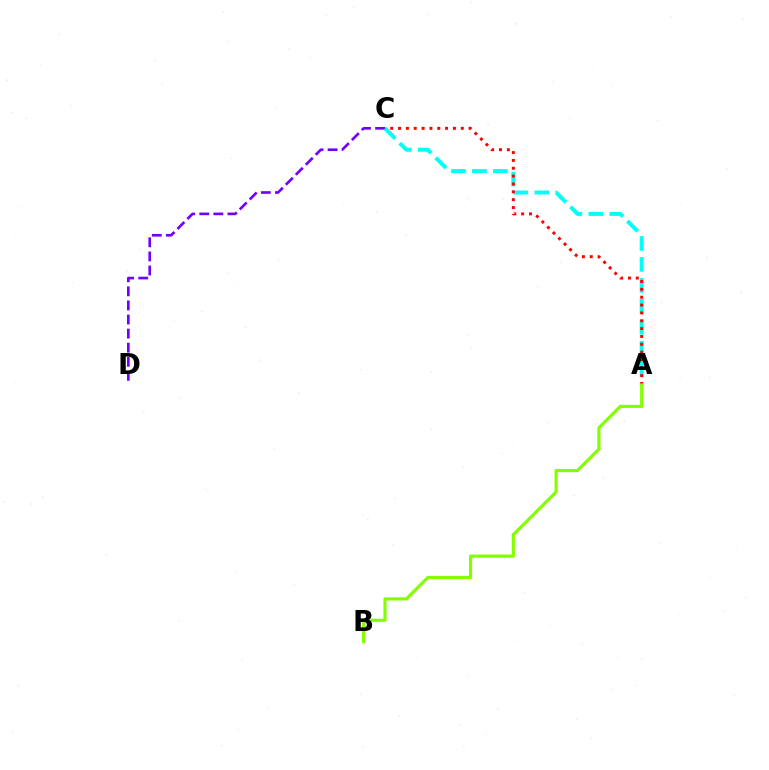{('C', 'D'): [{'color': '#7200ff', 'line_style': 'dashed', 'thickness': 1.91}], ('A', 'C'): [{'color': '#00fff6', 'line_style': 'dashed', 'thickness': 2.85}, {'color': '#ff0000', 'line_style': 'dotted', 'thickness': 2.13}], ('A', 'B'): [{'color': '#84ff00', 'line_style': 'solid', 'thickness': 2.28}]}